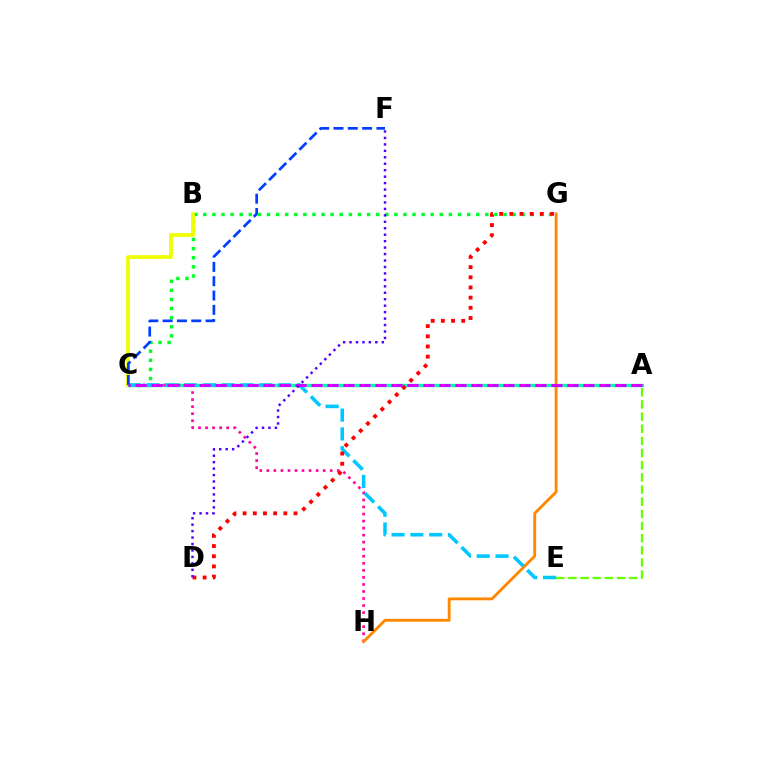{('C', 'G'): [{'color': '#00ff27', 'line_style': 'dotted', 'thickness': 2.47}], ('A', 'C'): [{'color': '#00ffaf', 'line_style': 'solid', 'thickness': 2.38}, {'color': '#d600ff', 'line_style': 'dashed', 'thickness': 2.17}], ('A', 'E'): [{'color': '#66ff00', 'line_style': 'dashed', 'thickness': 1.65}], ('C', 'H'): [{'color': '#ff00a0', 'line_style': 'dotted', 'thickness': 1.91}], ('B', 'C'): [{'color': '#eeff00', 'line_style': 'solid', 'thickness': 2.74}], ('G', 'H'): [{'color': '#ff8800', 'line_style': 'solid', 'thickness': 2.06}], ('C', 'E'): [{'color': '#00c7ff', 'line_style': 'dashed', 'thickness': 2.55}], ('C', 'F'): [{'color': '#003fff', 'line_style': 'dashed', 'thickness': 1.95}], ('D', 'G'): [{'color': '#ff0000', 'line_style': 'dotted', 'thickness': 2.77}], ('D', 'F'): [{'color': '#4f00ff', 'line_style': 'dotted', 'thickness': 1.75}]}